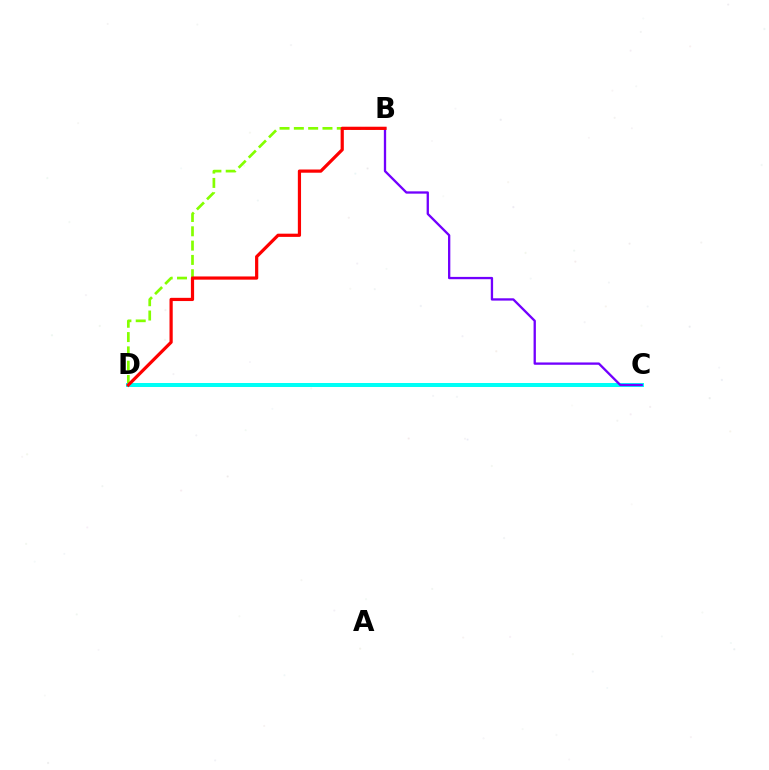{('B', 'D'): [{'color': '#84ff00', 'line_style': 'dashed', 'thickness': 1.94}, {'color': '#ff0000', 'line_style': 'solid', 'thickness': 2.31}], ('C', 'D'): [{'color': '#00fff6', 'line_style': 'solid', 'thickness': 2.87}], ('B', 'C'): [{'color': '#7200ff', 'line_style': 'solid', 'thickness': 1.67}]}